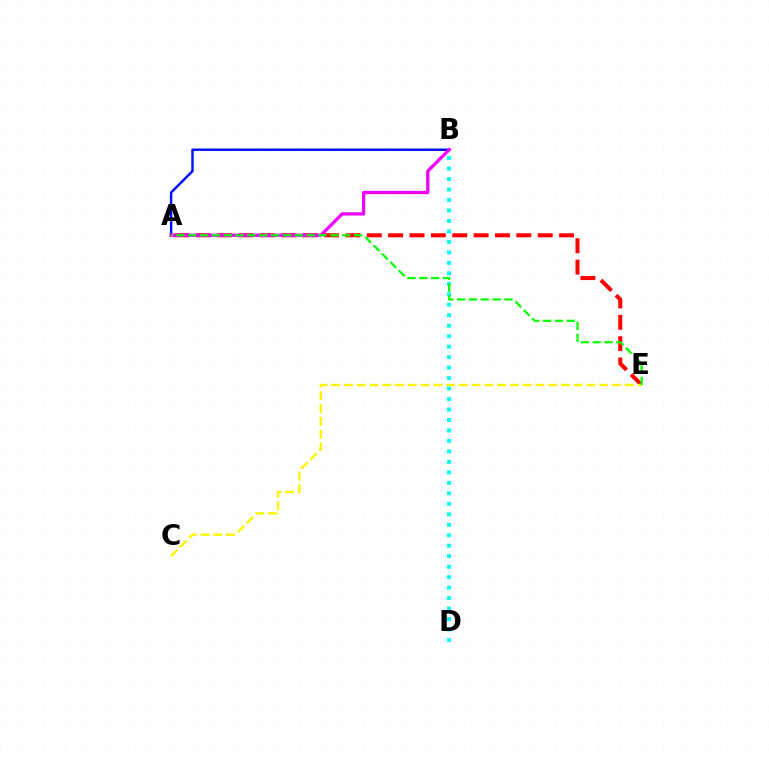{('A', 'B'): [{'color': '#0010ff', 'line_style': 'solid', 'thickness': 1.76}, {'color': '#ee00ff', 'line_style': 'solid', 'thickness': 2.36}], ('A', 'E'): [{'color': '#ff0000', 'line_style': 'dashed', 'thickness': 2.9}, {'color': '#08ff00', 'line_style': 'dashed', 'thickness': 1.61}], ('C', 'E'): [{'color': '#fcf500', 'line_style': 'dashed', 'thickness': 1.73}], ('B', 'D'): [{'color': '#00fff6', 'line_style': 'dotted', 'thickness': 2.85}]}